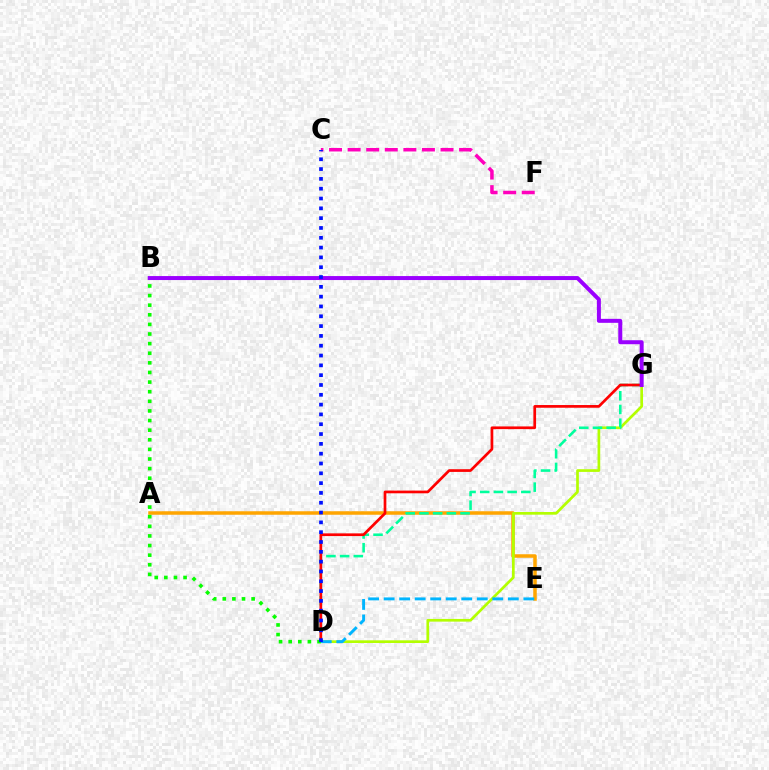{('A', 'E'): [{'color': '#ffa500', 'line_style': 'solid', 'thickness': 2.52}], ('D', 'G'): [{'color': '#b3ff00', 'line_style': 'solid', 'thickness': 1.94}, {'color': '#00ff9d', 'line_style': 'dashed', 'thickness': 1.86}, {'color': '#ff0000', 'line_style': 'solid', 'thickness': 1.95}], ('D', 'E'): [{'color': '#00b5ff', 'line_style': 'dashed', 'thickness': 2.11}], ('B', 'D'): [{'color': '#08ff00', 'line_style': 'dotted', 'thickness': 2.61}], ('B', 'G'): [{'color': '#9b00ff', 'line_style': 'solid', 'thickness': 2.87}], ('C', 'F'): [{'color': '#ff00bd', 'line_style': 'dashed', 'thickness': 2.52}], ('C', 'D'): [{'color': '#0010ff', 'line_style': 'dotted', 'thickness': 2.67}]}